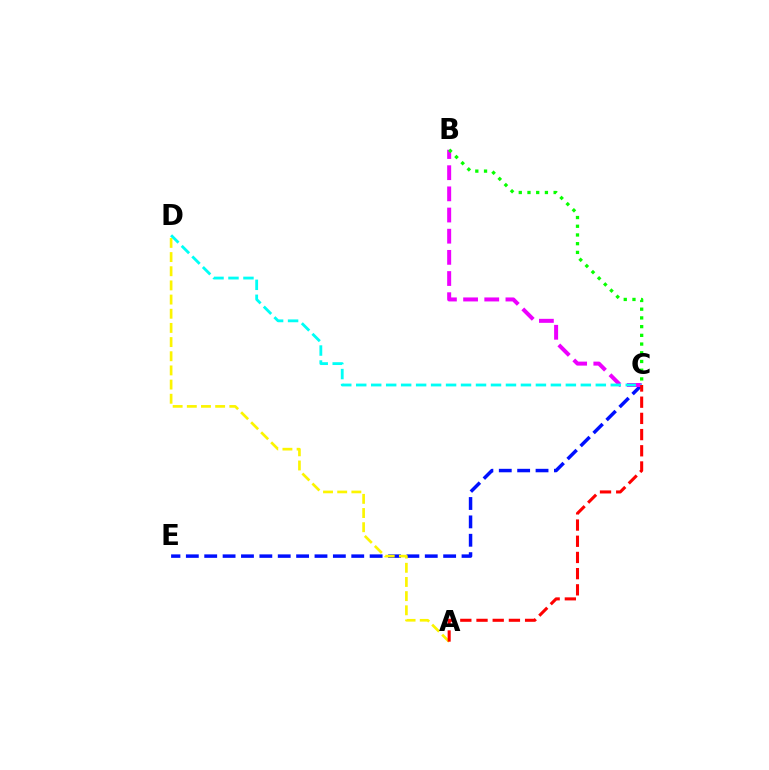{('C', 'E'): [{'color': '#0010ff', 'line_style': 'dashed', 'thickness': 2.5}], ('A', 'D'): [{'color': '#fcf500', 'line_style': 'dashed', 'thickness': 1.92}], ('B', 'C'): [{'color': '#ee00ff', 'line_style': 'dashed', 'thickness': 2.88}, {'color': '#08ff00', 'line_style': 'dotted', 'thickness': 2.37}], ('C', 'D'): [{'color': '#00fff6', 'line_style': 'dashed', 'thickness': 2.03}], ('A', 'C'): [{'color': '#ff0000', 'line_style': 'dashed', 'thickness': 2.2}]}